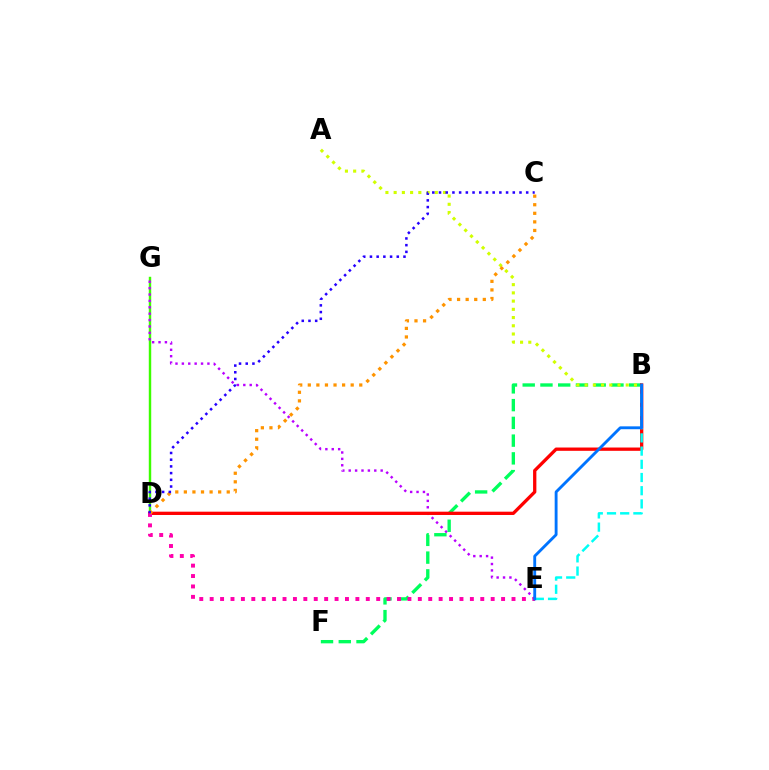{('D', 'G'): [{'color': '#3dff00', 'line_style': 'solid', 'thickness': 1.76}], ('E', 'G'): [{'color': '#b900ff', 'line_style': 'dotted', 'thickness': 1.74}], ('B', 'F'): [{'color': '#00ff5c', 'line_style': 'dashed', 'thickness': 2.41}], ('B', 'D'): [{'color': '#ff0000', 'line_style': 'solid', 'thickness': 2.37}], ('B', 'E'): [{'color': '#00fff6', 'line_style': 'dashed', 'thickness': 1.79}, {'color': '#0074ff', 'line_style': 'solid', 'thickness': 2.06}], ('D', 'E'): [{'color': '#ff00ac', 'line_style': 'dotted', 'thickness': 2.83}], ('A', 'B'): [{'color': '#d1ff00', 'line_style': 'dotted', 'thickness': 2.23}], ('C', 'D'): [{'color': '#ff9400', 'line_style': 'dotted', 'thickness': 2.33}, {'color': '#2500ff', 'line_style': 'dotted', 'thickness': 1.82}]}